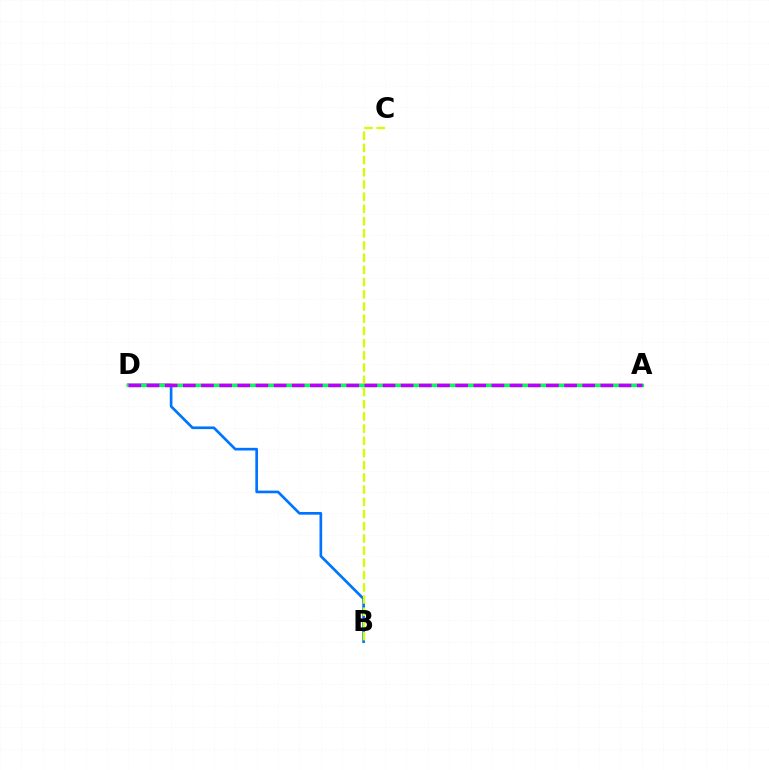{('B', 'D'): [{'color': '#0074ff', 'line_style': 'solid', 'thickness': 1.93}], ('A', 'D'): [{'color': '#ff0000', 'line_style': 'solid', 'thickness': 1.78}, {'color': '#00ff5c', 'line_style': 'solid', 'thickness': 2.36}, {'color': '#b900ff', 'line_style': 'dashed', 'thickness': 2.47}], ('B', 'C'): [{'color': '#d1ff00', 'line_style': 'dashed', 'thickness': 1.66}]}